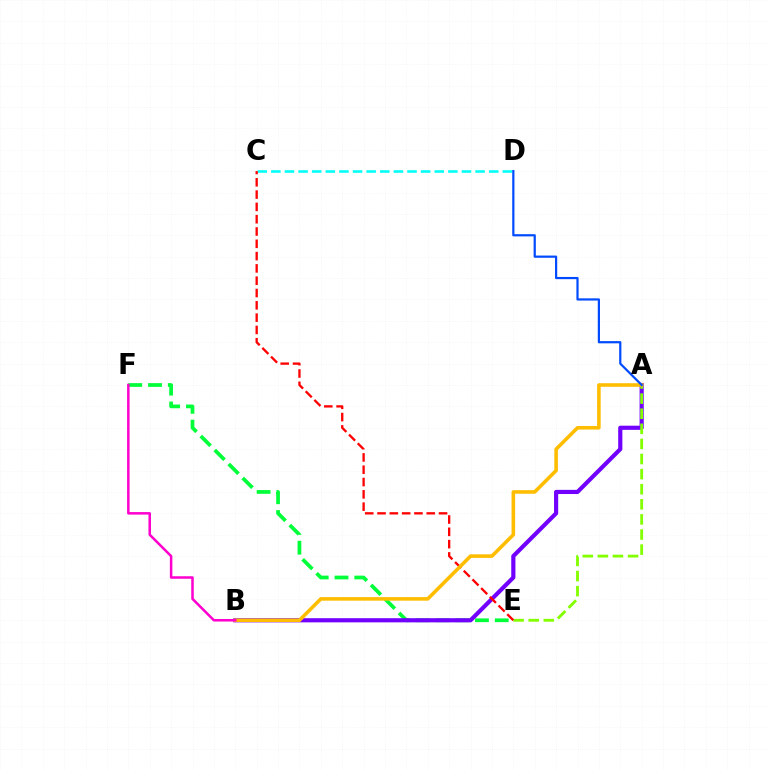{('C', 'D'): [{'color': '#00fff6', 'line_style': 'dashed', 'thickness': 1.85}], ('E', 'F'): [{'color': '#00ff39', 'line_style': 'dashed', 'thickness': 2.69}], ('A', 'B'): [{'color': '#7200ff', 'line_style': 'solid', 'thickness': 2.99}, {'color': '#ffbd00', 'line_style': 'solid', 'thickness': 2.58}], ('A', 'E'): [{'color': '#84ff00', 'line_style': 'dashed', 'thickness': 2.05}], ('C', 'E'): [{'color': '#ff0000', 'line_style': 'dashed', 'thickness': 1.67}], ('A', 'D'): [{'color': '#004bff', 'line_style': 'solid', 'thickness': 1.59}], ('B', 'F'): [{'color': '#ff00cf', 'line_style': 'solid', 'thickness': 1.81}]}